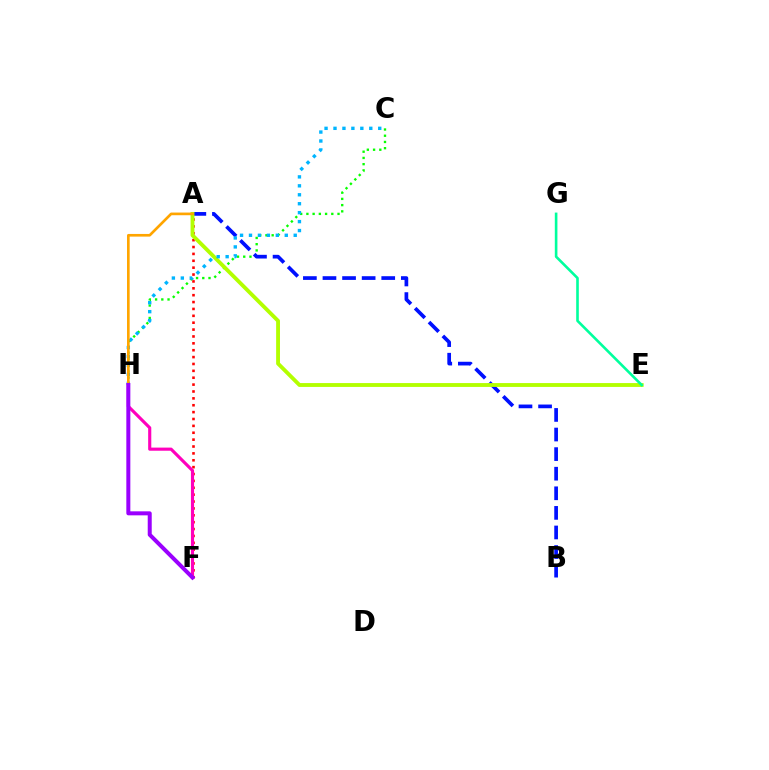{('C', 'H'): [{'color': '#08ff00', 'line_style': 'dotted', 'thickness': 1.69}, {'color': '#00b5ff', 'line_style': 'dotted', 'thickness': 2.43}], ('A', 'F'): [{'color': '#ff0000', 'line_style': 'dotted', 'thickness': 1.87}], ('A', 'B'): [{'color': '#0010ff', 'line_style': 'dashed', 'thickness': 2.66}], ('A', 'E'): [{'color': '#b3ff00', 'line_style': 'solid', 'thickness': 2.77}], ('E', 'G'): [{'color': '#00ff9d', 'line_style': 'solid', 'thickness': 1.88}], ('F', 'H'): [{'color': '#ff00bd', 'line_style': 'solid', 'thickness': 2.25}, {'color': '#9b00ff', 'line_style': 'solid', 'thickness': 2.88}], ('A', 'H'): [{'color': '#ffa500', 'line_style': 'solid', 'thickness': 1.92}]}